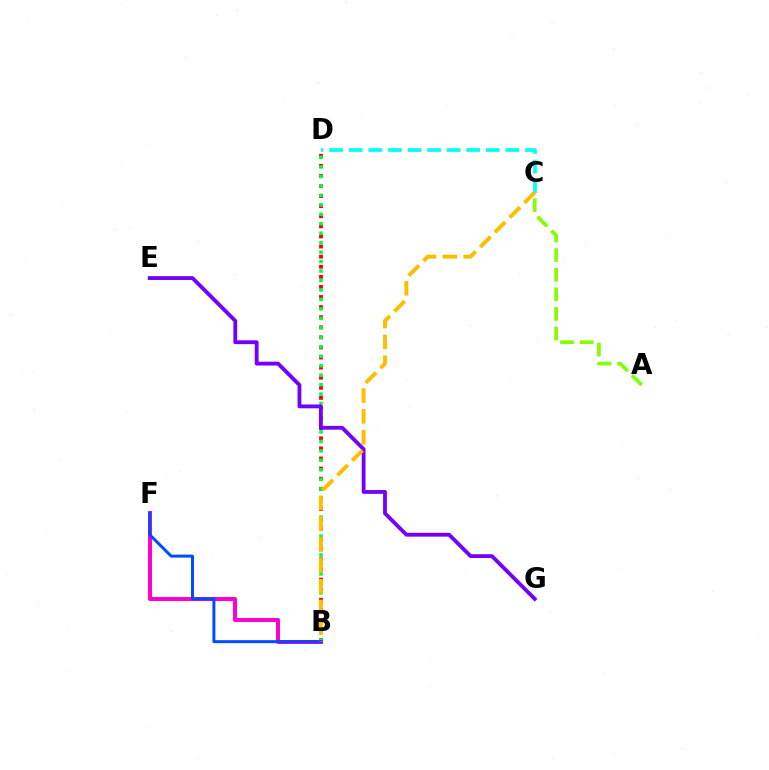{('C', 'D'): [{'color': '#00fff6', 'line_style': 'dashed', 'thickness': 2.66}], ('B', 'D'): [{'color': '#ff0000', 'line_style': 'dotted', 'thickness': 2.74}, {'color': '#00ff39', 'line_style': 'dotted', 'thickness': 2.57}], ('B', 'F'): [{'color': '#ff00cf', 'line_style': 'solid', 'thickness': 2.89}, {'color': '#004bff', 'line_style': 'solid', 'thickness': 2.14}], ('E', 'G'): [{'color': '#7200ff', 'line_style': 'solid', 'thickness': 2.76}], ('A', 'C'): [{'color': '#84ff00', 'line_style': 'dashed', 'thickness': 2.66}], ('B', 'C'): [{'color': '#ffbd00', 'line_style': 'dashed', 'thickness': 2.83}]}